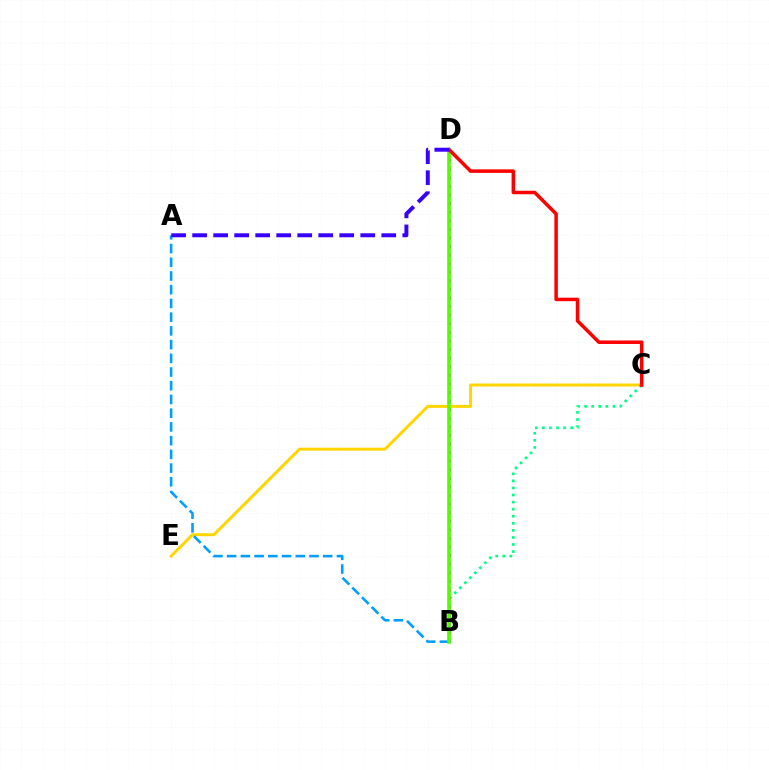{('C', 'E'): [{'color': '#ffd500', 'line_style': 'solid', 'thickness': 2.13}], ('B', 'C'): [{'color': '#00ff86', 'line_style': 'dotted', 'thickness': 1.92}], ('A', 'B'): [{'color': '#009eff', 'line_style': 'dashed', 'thickness': 1.86}], ('B', 'D'): [{'color': '#ff00ed', 'line_style': 'dotted', 'thickness': 2.33}, {'color': '#4fff00', 'line_style': 'solid', 'thickness': 2.58}], ('C', 'D'): [{'color': '#ff0000', 'line_style': 'solid', 'thickness': 2.52}], ('A', 'D'): [{'color': '#3700ff', 'line_style': 'dashed', 'thickness': 2.86}]}